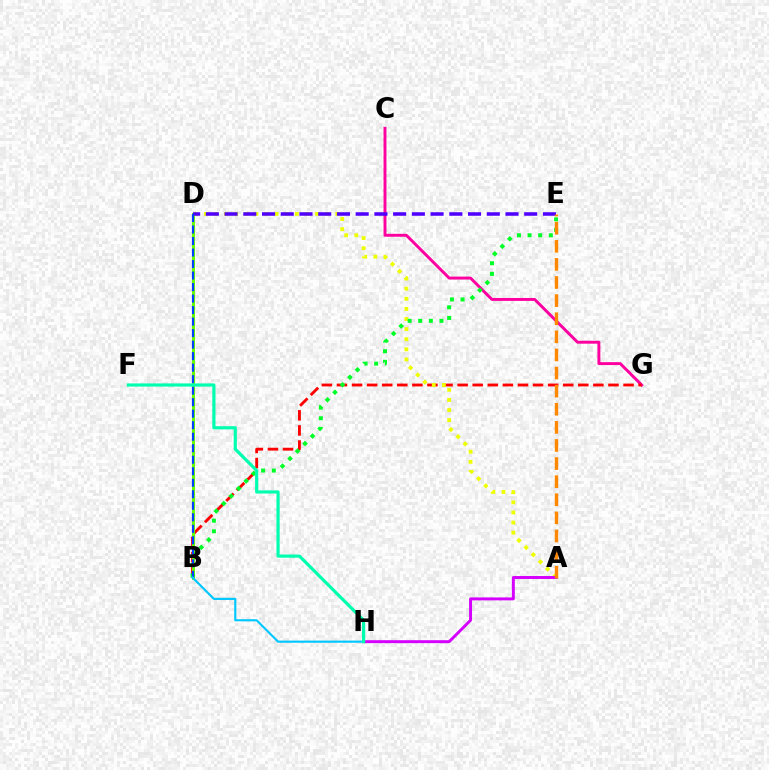{('C', 'G'): [{'color': '#ff00a0', 'line_style': 'solid', 'thickness': 2.11}], ('B', 'G'): [{'color': '#ff0000', 'line_style': 'dashed', 'thickness': 2.05}], ('B', 'D'): [{'color': '#66ff00', 'line_style': 'solid', 'thickness': 2.15}, {'color': '#003fff', 'line_style': 'dashed', 'thickness': 1.56}], ('A', 'D'): [{'color': '#eeff00', 'line_style': 'dotted', 'thickness': 2.75}], ('A', 'H'): [{'color': '#d600ff', 'line_style': 'solid', 'thickness': 2.12}], ('B', 'E'): [{'color': '#00ff27', 'line_style': 'dotted', 'thickness': 2.88}], ('D', 'E'): [{'color': '#4f00ff', 'line_style': 'dashed', 'thickness': 2.54}], ('B', 'H'): [{'color': '#00c7ff', 'line_style': 'solid', 'thickness': 1.54}], ('F', 'H'): [{'color': '#00ffaf', 'line_style': 'solid', 'thickness': 2.28}], ('A', 'E'): [{'color': '#ff8800', 'line_style': 'dashed', 'thickness': 2.46}]}